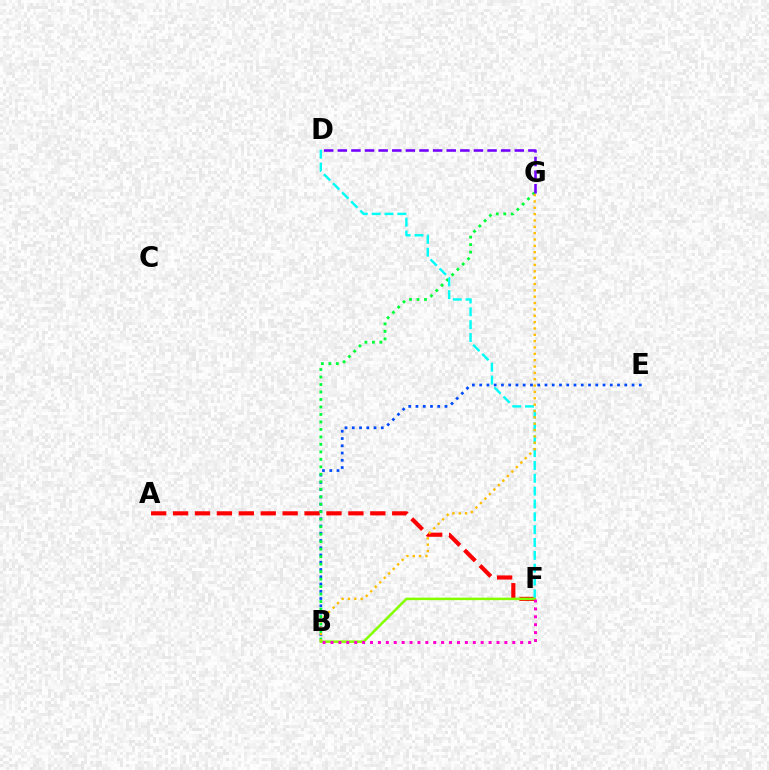{('B', 'E'): [{'color': '#004bff', 'line_style': 'dotted', 'thickness': 1.97}], ('A', 'F'): [{'color': '#ff0000', 'line_style': 'dashed', 'thickness': 2.98}], ('B', 'G'): [{'color': '#00ff39', 'line_style': 'dotted', 'thickness': 2.03}, {'color': '#ffbd00', 'line_style': 'dotted', 'thickness': 1.73}], ('D', 'F'): [{'color': '#00fff6', 'line_style': 'dashed', 'thickness': 1.75}], ('B', 'F'): [{'color': '#84ff00', 'line_style': 'solid', 'thickness': 1.81}, {'color': '#ff00cf', 'line_style': 'dotted', 'thickness': 2.15}], ('D', 'G'): [{'color': '#7200ff', 'line_style': 'dashed', 'thickness': 1.85}]}